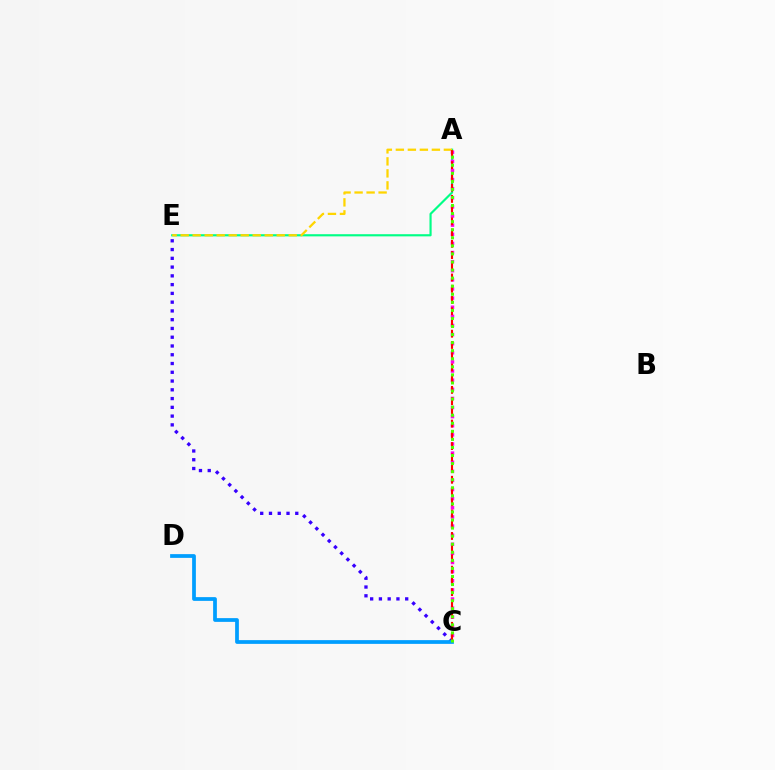{('A', 'E'): [{'color': '#00ff86', 'line_style': 'solid', 'thickness': 1.56}, {'color': '#ffd500', 'line_style': 'dashed', 'thickness': 1.63}], ('A', 'C'): [{'color': '#ff00ed', 'line_style': 'dotted', 'thickness': 2.48}, {'color': '#ff0000', 'line_style': 'dashed', 'thickness': 1.53}, {'color': '#4fff00', 'line_style': 'dotted', 'thickness': 2.19}], ('C', 'E'): [{'color': '#3700ff', 'line_style': 'dotted', 'thickness': 2.38}], ('C', 'D'): [{'color': '#009eff', 'line_style': 'solid', 'thickness': 2.69}]}